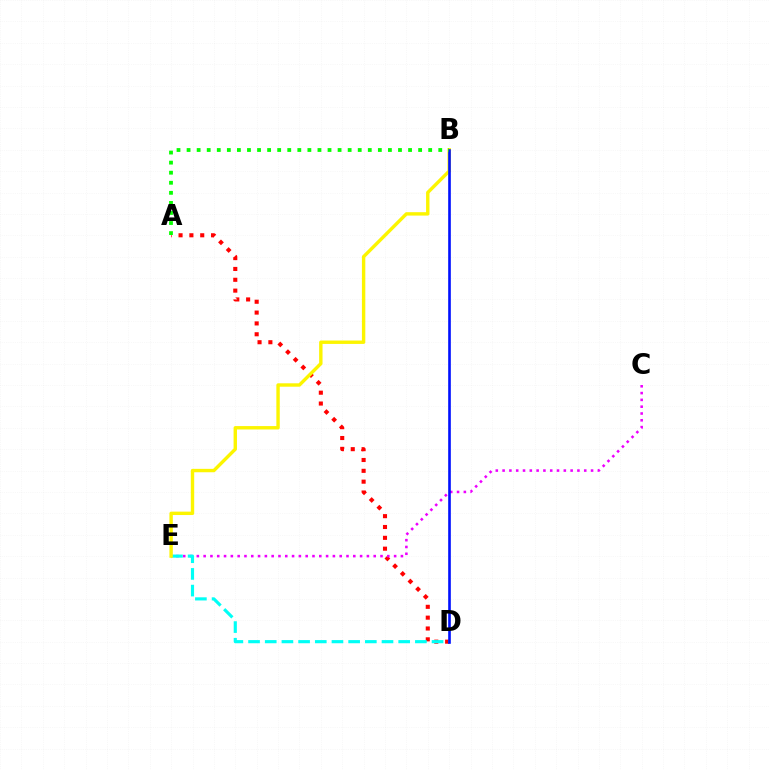{('A', 'D'): [{'color': '#ff0000', 'line_style': 'dotted', 'thickness': 2.94}], ('C', 'E'): [{'color': '#ee00ff', 'line_style': 'dotted', 'thickness': 1.85}], ('D', 'E'): [{'color': '#00fff6', 'line_style': 'dashed', 'thickness': 2.27}], ('B', 'E'): [{'color': '#fcf500', 'line_style': 'solid', 'thickness': 2.45}], ('B', 'D'): [{'color': '#0010ff', 'line_style': 'solid', 'thickness': 1.89}], ('A', 'B'): [{'color': '#08ff00', 'line_style': 'dotted', 'thickness': 2.74}]}